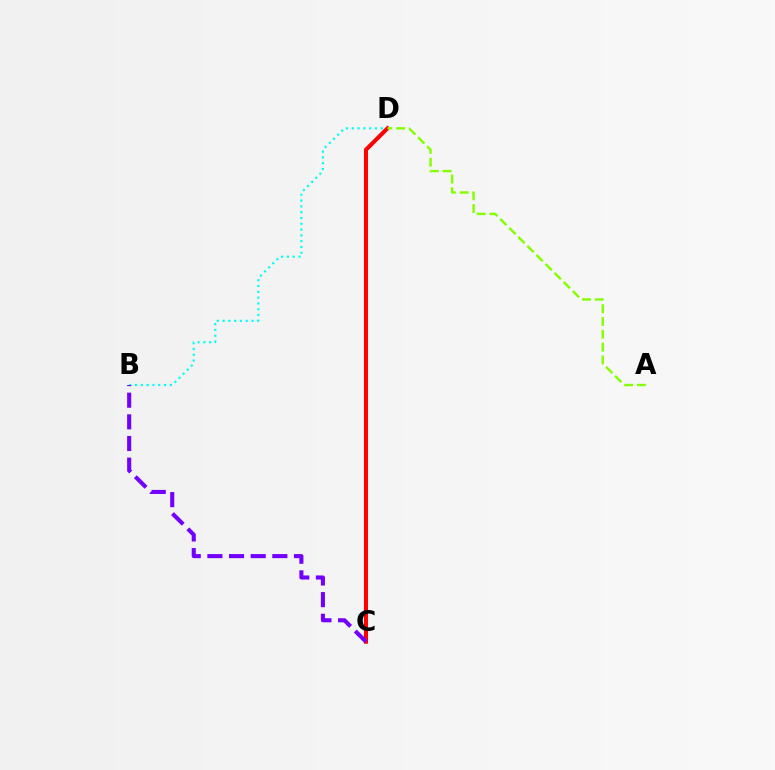{('B', 'D'): [{'color': '#00fff6', 'line_style': 'dotted', 'thickness': 1.57}], ('C', 'D'): [{'color': '#ff0000', 'line_style': 'solid', 'thickness': 2.93}], ('B', 'C'): [{'color': '#7200ff', 'line_style': 'dashed', 'thickness': 2.94}], ('A', 'D'): [{'color': '#84ff00', 'line_style': 'dashed', 'thickness': 1.74}]}